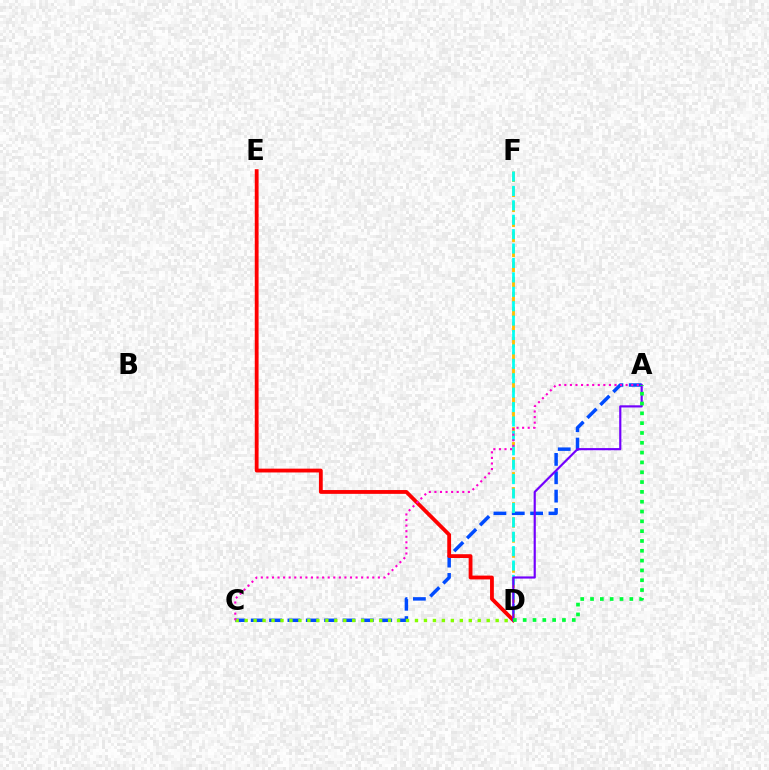{('A', 'C'): [{'color': '#004bff', 'line_style': 'dashed', 'thickness': 2.49}, {'color': '#ff00cf', 'line_style': 'dotted', 'thickness': 1.51}], ('D', 'F'): [{'color': '#ffbd00', 'line_style': 'dashed', 'thickness': 2.04}, {'color': '#00fff6', 'line_style': 'dashed', 'thickness': 1.96}], ('D', 'E'): [{'color': '#ff0000', 'line_style': 'solid', 'thickness': 2.74}], ('C', 'D'): [{'color': '#84ff00', 'line_style': 'dotted', 'thickness': 2.44}], ('A', 'D'): [{'color': '#7200ff', 'line_style': 'solid', 'thickness': 1.56}, {'color': '#00ff39', 'line_style': 'dotted', 'thickness': 2.67}]}